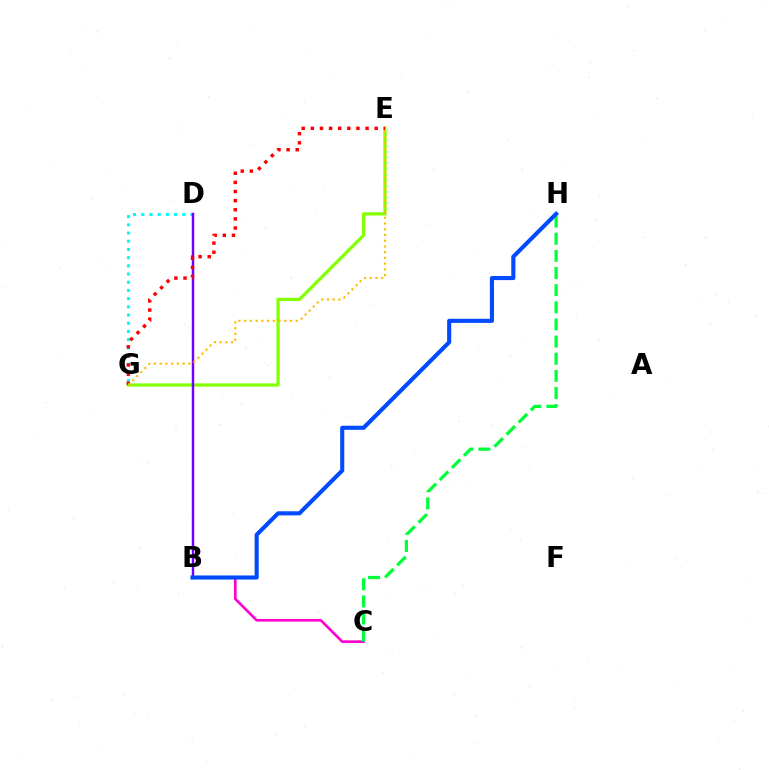{('E', 'G'): [{'color': '#84ff00', 'line_style': 'solid', 'thickness': 2.33}, {'color': '#ff0000', 'line_style': 'dotted', 'thickness': 2.48}, {'color': '#ffbd00', 'line_style': 'dotted', 'thickness': 1.56}], ('B', 'C'): [{'color': '#ff00cf', 'line_style': 'solid', 'thickness': 1.89}], ('C', 'H'): [{'color': '#00ff39', 'line_style': 'dashed', 'thickness': 2.33}], ('D', 'G'): [{'color': '#00fff6', 'line_style': 'dotted', 'thickness': 2.23}], ('B', 'D'): [{'color': '#7200ff', 'line_style': 'solid', 'thickness': 1.76}], ('B', 'H'): [{'color': '#004bff', 'line_style': 'solid', 'thickness': 2.95}]}